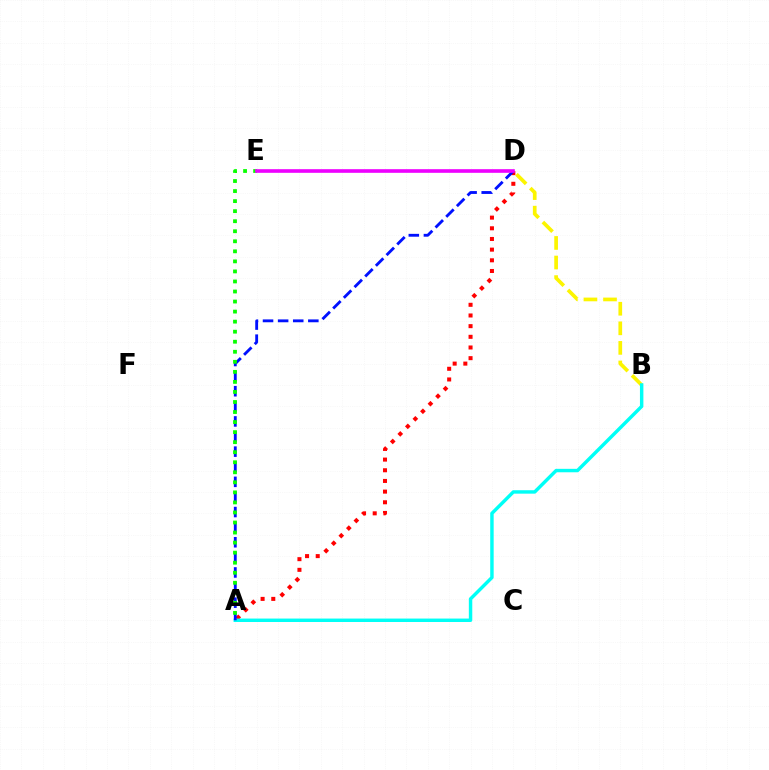{('A', 'D'): [{'color': '#ff0000', 'line_style': 'dotted', 'thickness': 2.9}, {'color': '#0010ff', 'line_style': 'dashed', 'thickness': 2.05}], ('B', 'D'): [{'color': '#fcf500', 'line_style': 'dashed', 'thickness': 2.66}], ('A', 'B'): [{'color': '#00fff6', 'line_style': 'solid', 'thickness': 2.48}], ('A', 'E'): [{'color': '#08ff00', 'line_style': 'dotted', 'thickness': 2.73}], ('D', 'E'): [{'color': '#ee00ff', 'line_style': 'solid', 'thickness': 2.61}]}